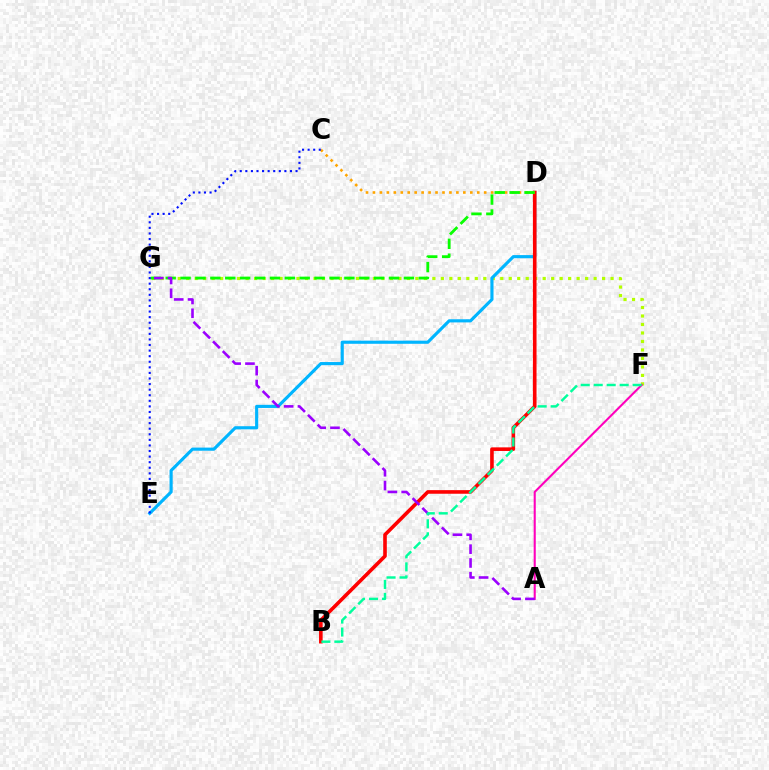{('F', 'G'): [{'color': '#b3ff00', 'line_style': 'dotted', 'thickness': 2.31}], ('D', 'E'): [{'color': '#00b5ff', 'line_style': 'solid', 'thickness': 2.26}], ('B', 'D'): [{'color': '#ff0000', 'line_style': 'solid', 'thickness': 2.6}], ('C', 'D'): [{'color': '#ffa500', 'line_style': 'dotted', 'thickness': 1.89}], ('D', 'G'): [{'color': '#08ff00', 'line_style': 'dashed', 'thickness': 2.02}], ('A', 'F'): [{'color': '#ff00bd', 'line_style': 'solid', 'thickness': 1.5}], ('A', 'G'): [{'color': '#9b00ff', 'line_style': 'dashed', 'thickness': 1.87}], ('B', 'F'): [{'color': '#00ff9d', 'line_style': 'dashed', 'thickness': 1.76}], ('C', 'E'): [{'color': '#0010ff', 'line_style': 'dotted', 'thickness': 1.52}]}